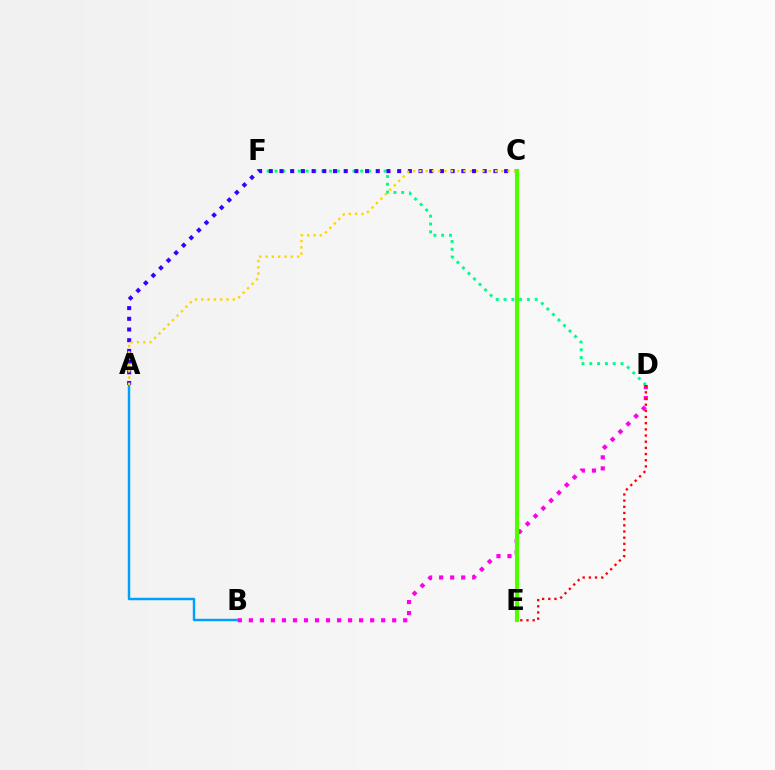{('B', 'D'): [{'color': '#ff00ed', 'line_style': 'dotted', 'thickness': 3.0}], ('D', 'F'): [{'color': '#00ff86', 'line_style': 'dotted', 'thickness': 2.12}], ('A', 'C'): [{'color': '#3700ff', 'line_style': 'dotted', 'thickness': 2.91}, {'color': '#ffd500', 'line_style': 'dotted', 'thickness': 1.71}], ('A', 'B'): [{'color': '#009eff', 'line_style': 'solid', 'thickness': 1.75}], ('C', 'E'): [{'color': '#4fff00', 'line_style': 'solid', 'thickness': 2.98}], ('D', 'E'): [{'color': '#ff0000', 'line_style': 'dotted', 'thickness': 1.68}]}